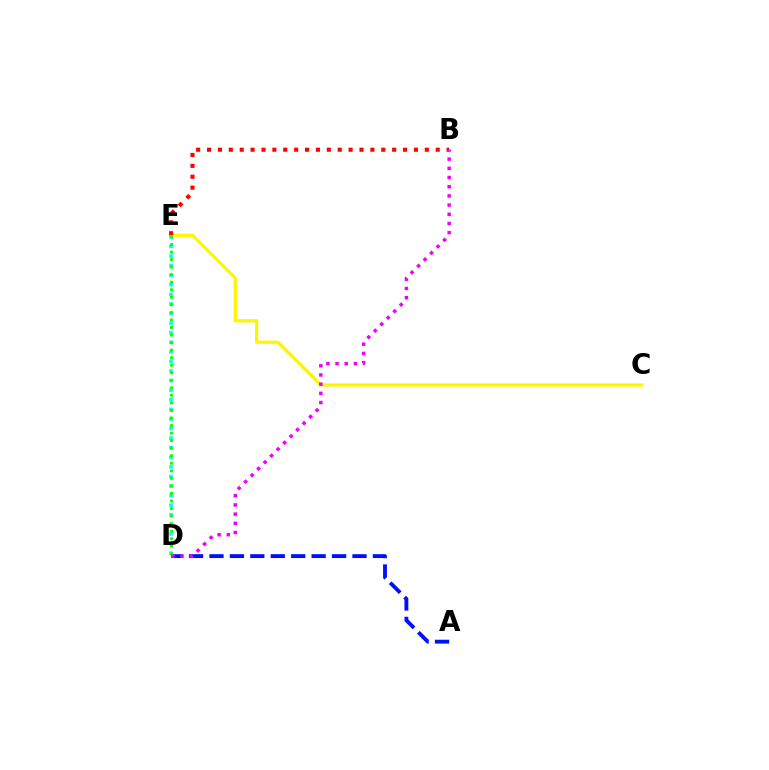{('A', 'D'): [{'color': '#0010ff', 'line_style': 'dashed', 'thickness': 2.78}], ('C', 'E'): [{'color': '#fcf500', 'line_style': 'solid', 'thickness': 2.28}], ('B', 'E'): [{'color': '#ff0000', 'line_style': 'dotted', 'thickness': 2.96}], ('D', 'E'): [{'color': '#00fff6', 'line_style': 'dotted', 'thickness': 2.6}, {'color': '#08ff00', 'line_style': 'dotted', 'thickness': 2.05}], ('B', 'D'): [{'color': '#ee00ff', 'line_style': 'dotted', 'thickness': 2.5}]}